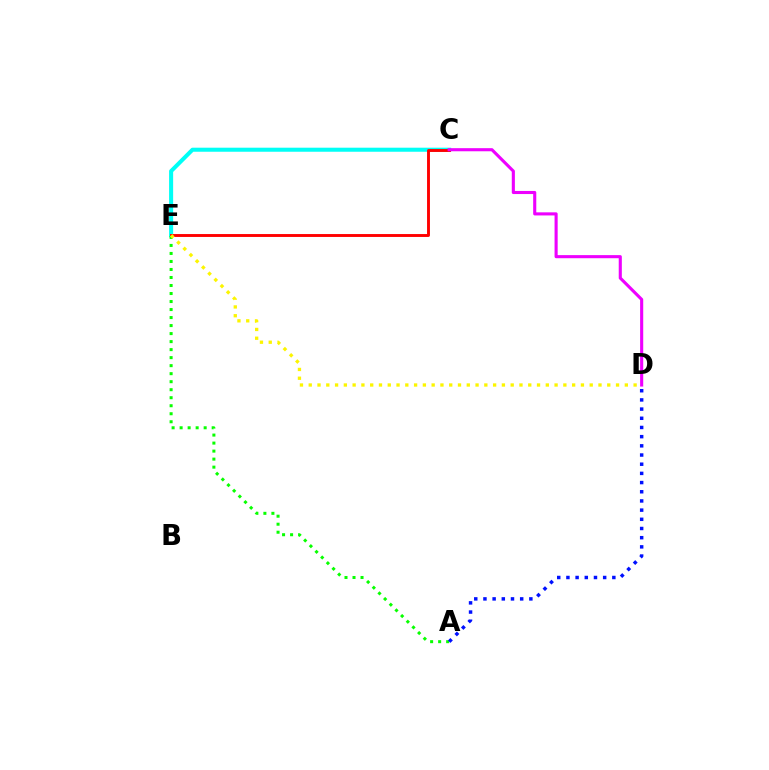{('C', 'E'): [{'color': '#00fff6', 'line_style': 'solid', 'thickness': 2.92}, {'color': '#ff0000', 'line_style': 'solid', 'thickness': 2.09}], ('A', 'E'): [{'color': '#08ff00', 'line_style': 'dotted', 'thickness': 2.18}], ('A', 'D'): [{'color': '#0010ff', 'line_style': 'dotted', 'thickness': 2.5}], ('D', 'E'): [{'color': '#fcf500', 'line_style': 'dotted', 'thickness': 2.39}], ('C', 'D'): [{'color': '#ee00ff', 'line_style': 'solid', 'thickness': 2.23}]}